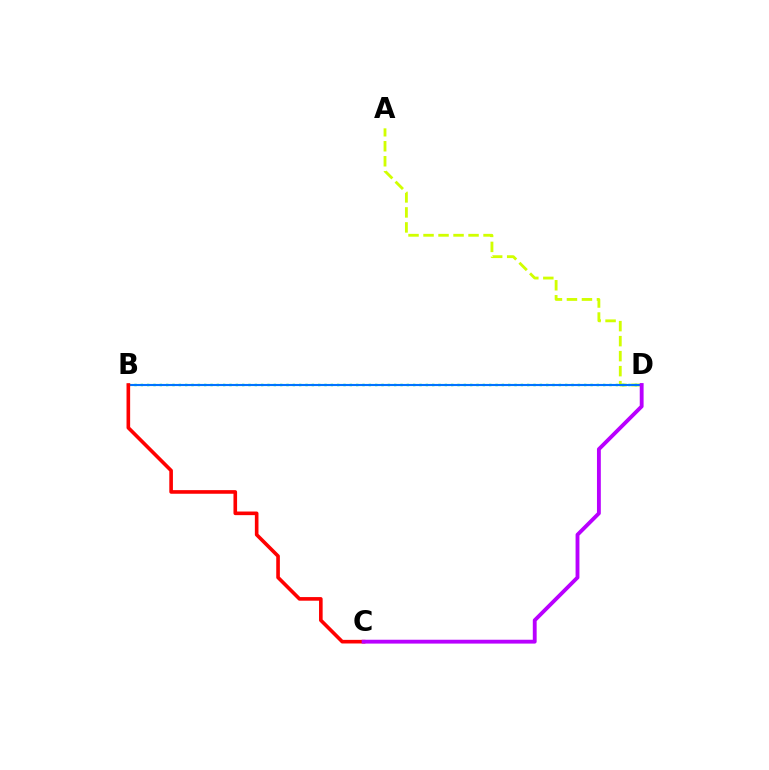{('A', 'D'): [{'color': '#d1ff00', 'line_style': 'dashed', 'thickness': 2.04}], ('B', 'D'): [{'color': '#00ff5c', 'line_style': 'dotted', 'thickness': 1.72}, {'color': '#0074ff', 'line_style': 'solid', 'thickness': 1.52}], ('B', 'C'): [{'color': '#ff0000', 'line_style': 'solid', 'thickness': 2.6}], ('C', 'D'): [{'color': '#b900ff', 'line_style': 'solid', 'thickness': 2.77}]}